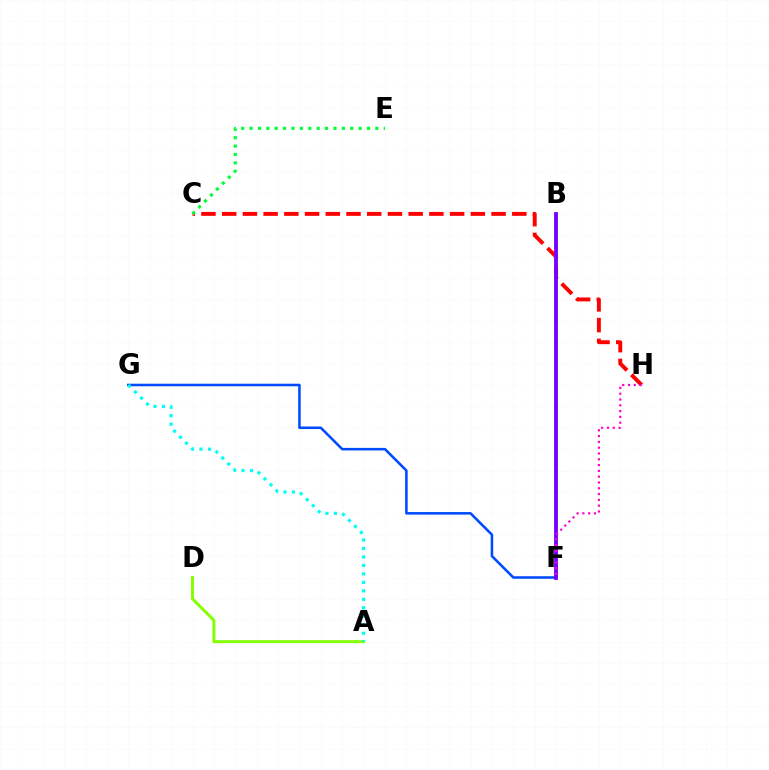{('C', 'H'): [{'color': '#ff0000', 'line_style': 'dashed', 'thickness': 2.82}], ('A', 'D'): [{'color': '#84ff00', 'line_style': 'solid', 'thickness': 2.11}], ('B', 'F'): [{'color': '#ffbd00', 'line_style': 'dotted', 'thickness': 2.55}, {'color': '#7200ff', 'line_style': 'solid', 'thickness': 2.74}], ('C', 'E'): [{'color': '#00ff39', 'line_style': 'dotted', 'thickness': 2.28}], ('F', 'G'): [{'color': '#004bff', 'line_style': 'solid', 'thickness': 1.84}], ('F', 'H'): [{'color': '#ff00cf', 'line_style': 'dotted', 'thickness': 1.58}], ('A', 'G'): [{'color': '#00fff6', 'line_style': 'dotted', 'thickness': 2.3}]}